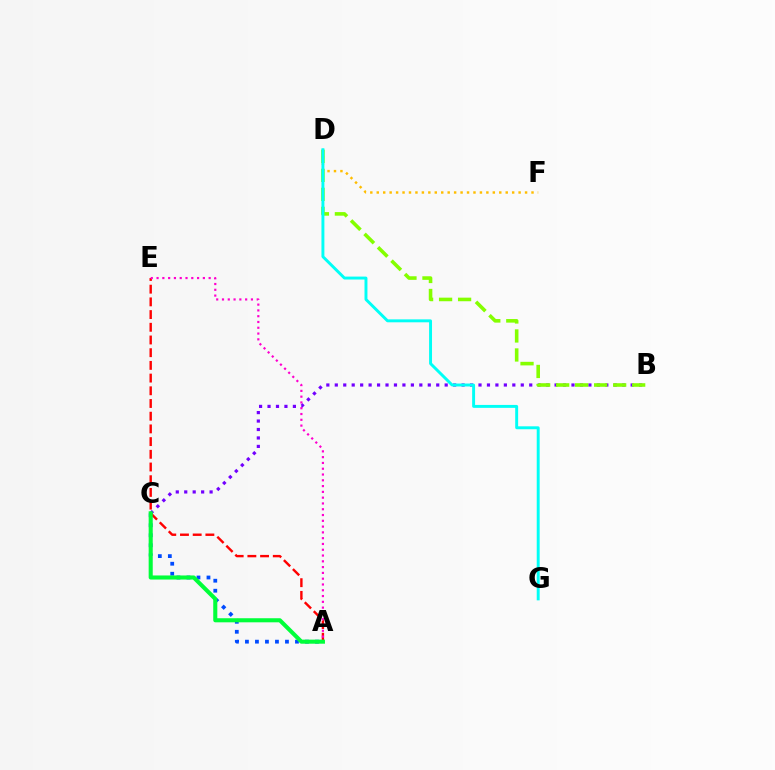{('A', 'C'): [{'color': '#004bff', 'line_style': 'dotted', 'thickness': 2.72}, {'color': '#00ff39', 'line_style': 'solid', 'thickness': 2.94}], ('B', 'C'): [{'color': '#7200ff', 'line_style': 'dotted', 'thickness': 2.3}], ('D', 'F'): [{'color': '#ffbd00', 'line_style': 'dotted', 'thickness': 1.75}], ('A', 'E'): [{'color': '#ff0000', 'line_style': 'dashed', 'thickness': 1.73}, {'color': '#ff00cf', 'line_style': 'dotted', 'thickness': 1.57}], ('B', 'D'): [{'color': '#84ff00', 'line_style': 'dashed', 'thickness': 2.58}], ('D', 'G'): [{'color': '#00fff6', 'line_style': 'solid', 'thickness': 2.11}]}